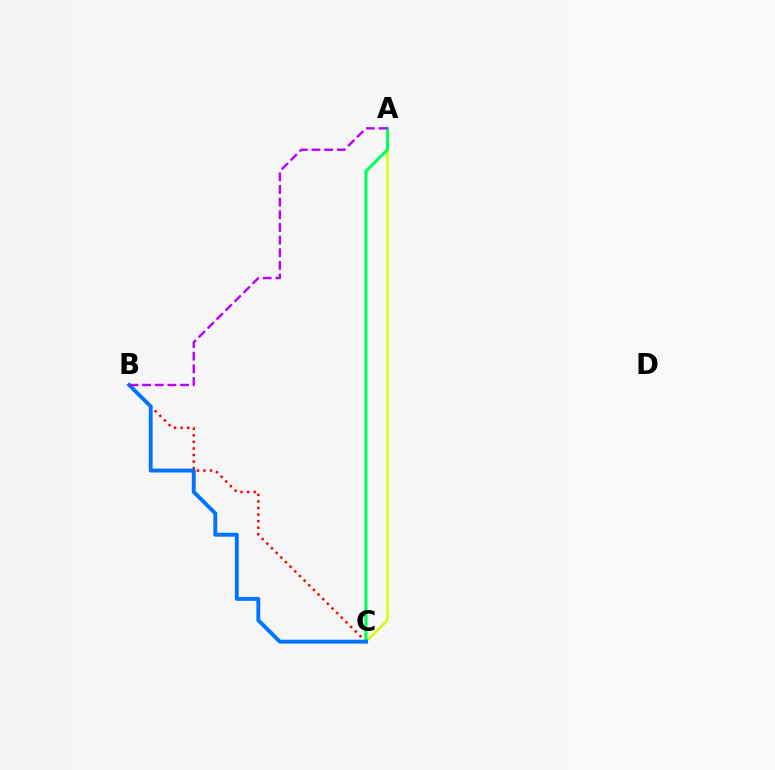{('B', 'C'): [{'color': '#ff0000', 'line_style': 'dotted', 'thickness': 1.78}, {'color': '#0074ff', 'line_style': 'solid', 'thickness': 2.8}], ('A', 'C'): [{'color': '#d1ff00', 'line_style': 'solid', 'thickness': 1.8}, {'color': '#00ff5c', 'line_style': 'solid', 'thickness': 2.21}], ('A', 'B'): [{'color': '#b900ff', 'line_style': 'dashed', 'thickness': 1.72}]}